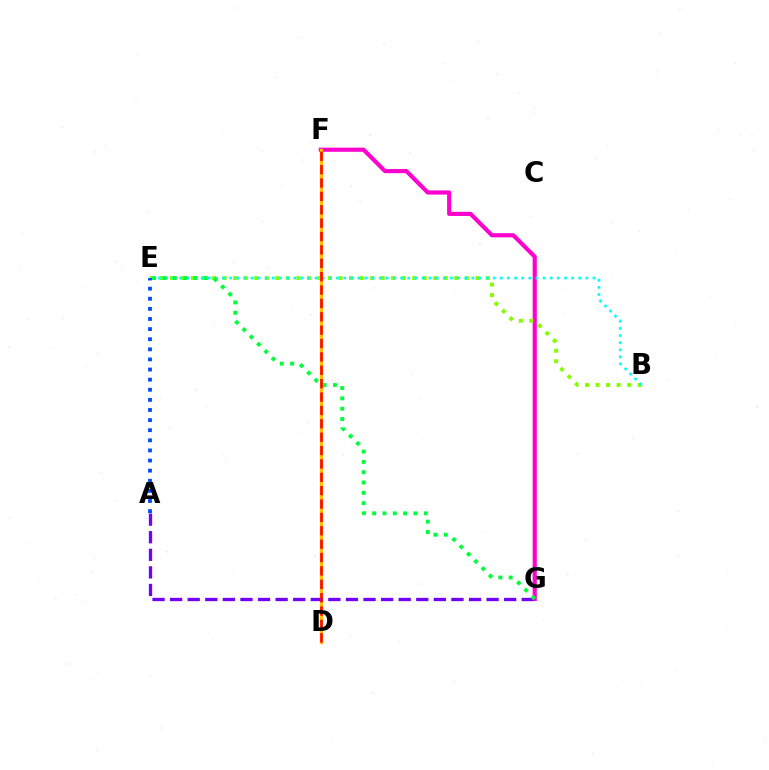{('F', 'G'): [{'color': '#ff00cf', 'line_style': 'solid', 'thickness': 2.98}], ('B', 'E'): [{'color': '#84ff00', 'line_style': 'dotted', 'thickness': 2.86}, {'color': '#00fff6', 'line_style': 'dotted', 'thickness': 1.94}], ('D', 'F'): [{'color': '#ffbd00', 'line_style': 'solid', 'thickness': 2.34}, {'color': '#ff0000', 'line_style': 'dashed', 'thickness': 1.82}], ('A', 'G'): [{'color': '#7200ff', 'line_style': 'dashed', 'thickness': 2.39}], ('E', 'G'): [{'color': '#00ff39', 'line_style': 'dotted', 'thickness': 2.81}], ('A', 'E'): [{'color': '#004bff', 'line_style': 'dotted', 'thickness': 2.75}]}